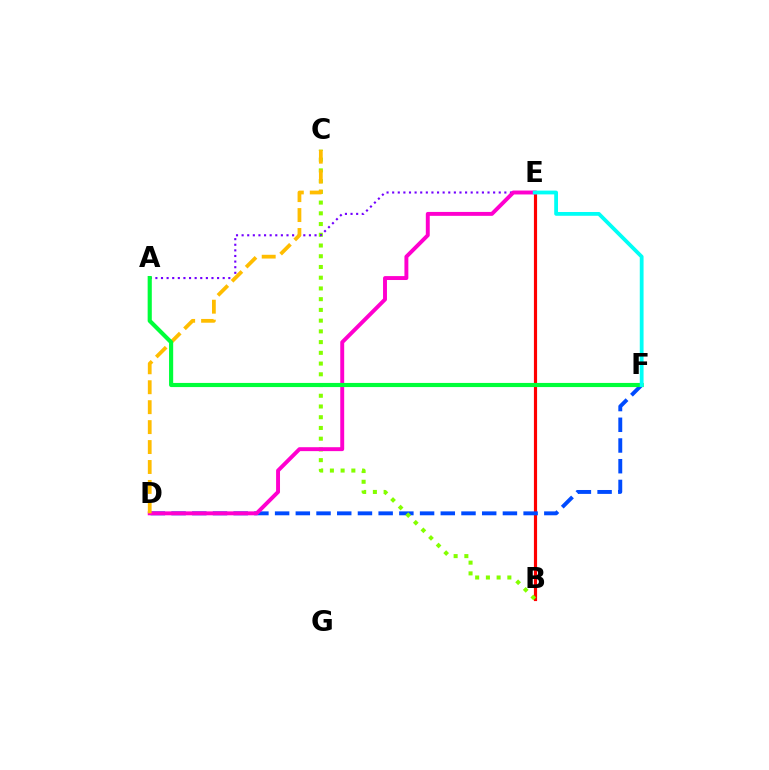{('B', 'E'): [{'color': '#ff0000', 'line_style': 'solid', 'thickness': 2.28}], ('D', 'F'): [{'color': '#004bff', 'line_style': 'dashed', 'thickness': 2.81}], ('B', 'C'): [{'color': '#84ff00', 'line_style': 'dotted', 'thickness': 2.92}], ('A', 'E'): [{'color': '#7200ff', 'line_style': 'dotted', 'thickness': 1.52}], ('D', 'E'): [{'color': '#ff00cf', 'line_style': 'solid', 'thickness': 2.82}], ('C', 'D'): [{'color': '#ffbd00', 'line_style': 'dashed', 'thickness': 2.71}], ('A', 'F'): [{'color': '#00ff39', 'line_style': 'solid', 'thickness': 2.98}], ('E', 'F'): [{'color': '#00fff6', 'line_style': 'solid', 'thickness': 2.73}]}